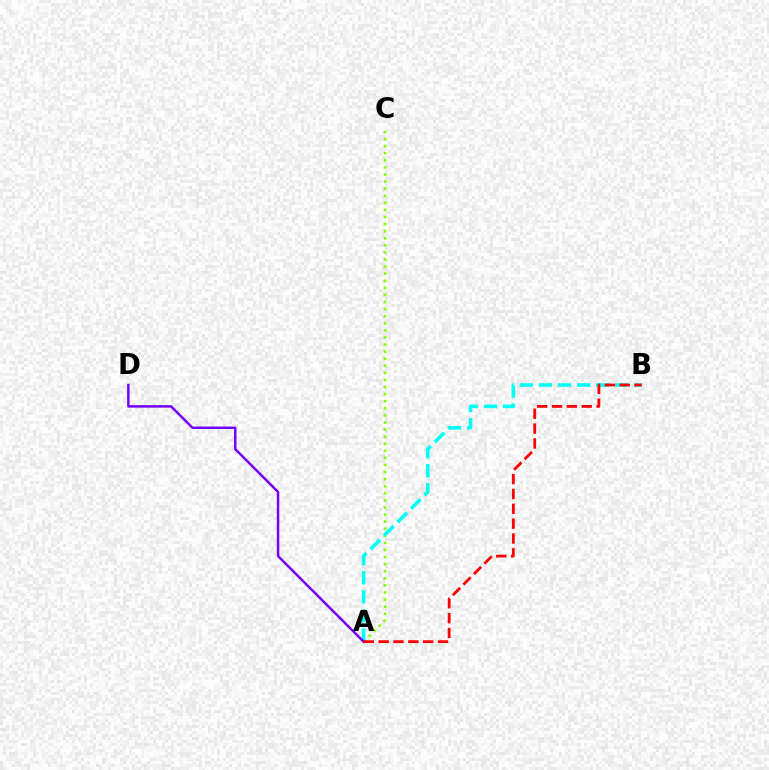{('A', 'C'): [{'color': '#84ff00', 'line_style': 'dotted', 'thickness': 1.92}], ('A', 'B'): [{'color': '#00fff6', 'line_style': 'dashed', 'thickness': 2.59}, {'color': '#ff0000', 'line_style': 'dashed', 'thickness': 2.02}], ('A', 'D'): [{'color': '#7200ff', 'line_style': 'solid', 'thickness': 1.77}]}